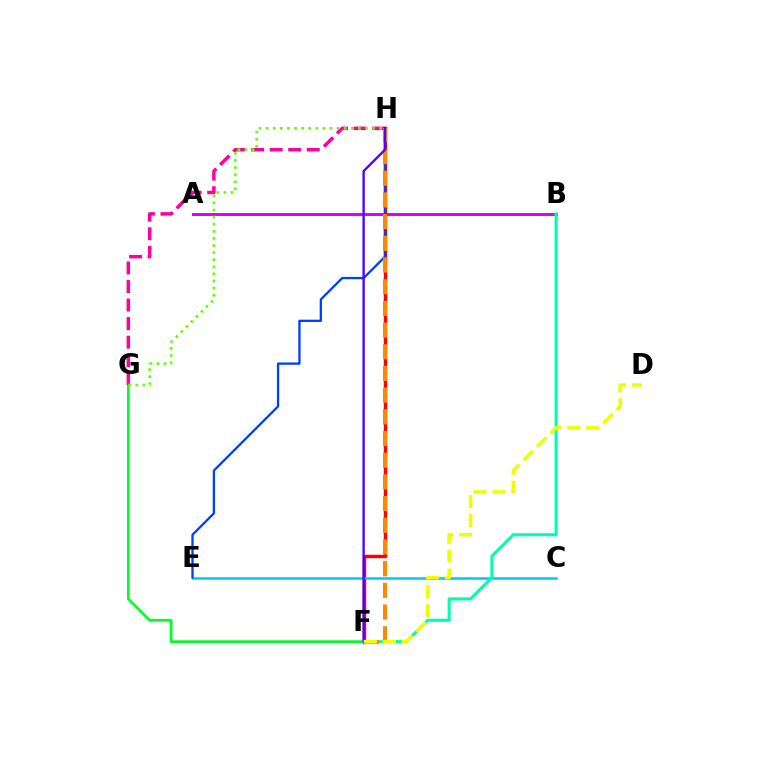{('F', 'G'): [{'color': '#00ff27', 'line_style': 'solid', 'thickness': 1.95}], ('G', 'H'): [{'color': '#ff00a0', 'line_style': 'dashed', 'thickness': 2.52}, {'color': '#66ff00', 'line_style': 'dotted', 'thickness': 1.93}], ('A', 'B'): [{'color': '#d600ff', 'line_style': 'solid', 'thickness': 2.11}], ('F', 'H'): [{'color': '#ff0000', 'line_style': 'solid', 'thickness': 2.47}, {'color': '#ff8800', 'line_style': 'dashed', 'thickness': 2.95}, {'color': '#4f00ff', 'line_style': 'solid', 'thickness': 1.69}], ('C', 'E'): [{'color': '#00c7ff', 'line_style': 'solid', 'thickness': 1.8}], ('E', 'H'): [{'color': '#003fff', 'line_style': 'solid', 'thickness': 1.66}], ('B', 'F'): [{'color': '#00ffaf', 'line_style': 'solid', 'thickness': 2.23}], ('D', 'F'): [{'color': '#eeff00', 'line_style': 'dashed', 'thickness': 2.58}]}